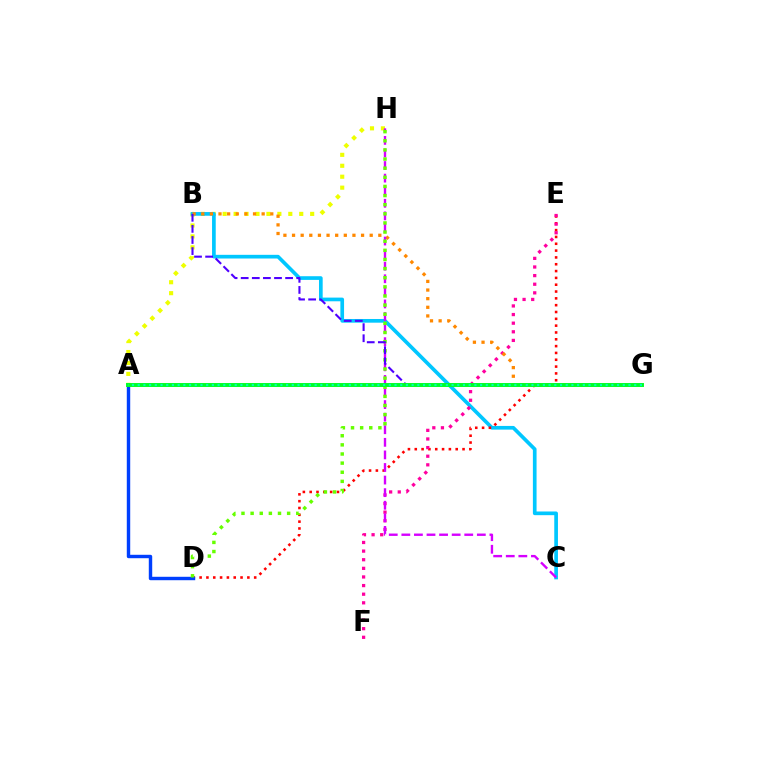{('A', 'H'): [{'color': '#eeff00', 'line_style': 'dotted', 'thickness': 2.97}], ('B', 'C'): [{'color': '#00c7ff', 'line_style': 'solid', 'thickness': 2.65}], ('D', 'E'): [{'color': '#ff0000', 'line_style': 'dotted', 'thickness': 1.85}], ('E', 'F'): [{'color': '#ff00a0', 'line_style': 'dotted', 'thickness': 2.34}], ('B', 'G'): [{'color': '#ff8800', 'line_style': 'dotted', 'thickness': 2.34}, {'color': '#4f00ff', 'line_style': 'dashed', 'thickness': 1.51}], ('A', 'D'): [{'color': '#003fff', 'line_style': 'solid', 'thickness': 2.46}], ('C', 'H'): [{'color': '#d600ff', 'line_style': 'dashed', 'thickness': 1.71}], ('D', 'H'): [{'color': '#66ff00', 'line_style': 'dotted', 'thickness': 2.48}], ('A', 'G'): [{'color': '#00ff27', 'line_style': 'solid', 'thickness': 2.84}, {'color': '#00ffaf', 'line_style': 'dotted', 'thickness': 1.55}]}